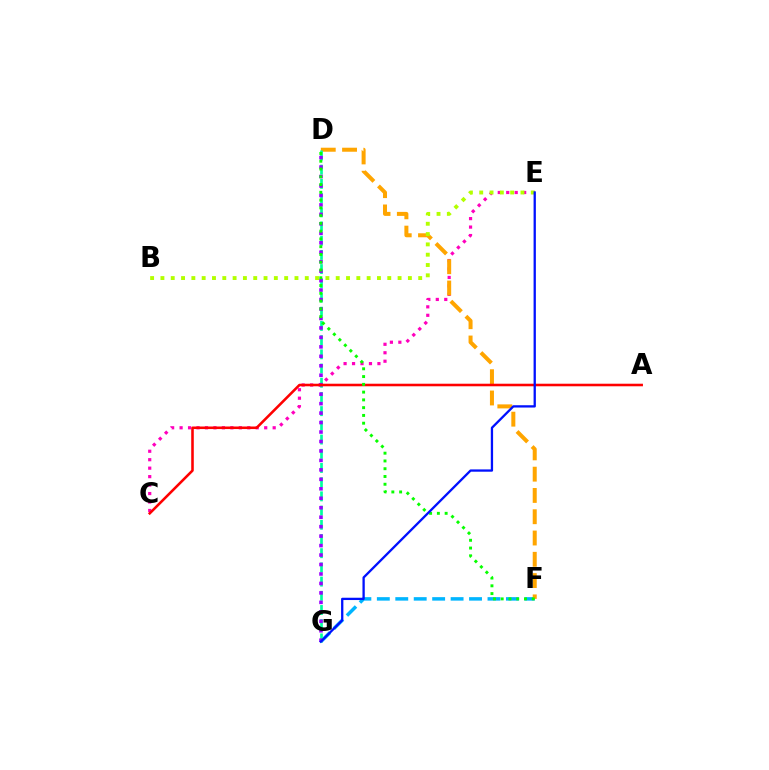{('F', 'G'): [{'color': '#00b5ff', 'line_style': 'dashed', 'thickness': 2.51}], ('C', 'E'): [{'color': '#ff00bd', 'line_style': 'dotted', 'thickness': 2.3}], ('D', 'F'): [{'color': '#ffa500', 'line_style': 'dashed', 'thickness': 2.89}, {'color': '#08ff00', 'line_style': 'dotted', 'thickness': 2.11}], ('D', 'G'): [{'color': '#00ff9d', 'line_style': 'dashed', 'thickness': 1.93}, {'color': '#9b00ff', 'line_style': 'dotted', 'thickness': 2.57}], ('B', 'E'): [{'color': '#b3ff00', 'line_style': 'dotted', 'thickness': 2.8}], ('A', 'C'): [{'color': '#ff0000', 'line_style': 'solid', 'thickness': 1.85}], ('E', 'G'): [{'color': '#0010ff', 'line_style': 'solid', 'thickness': 1.65}]}